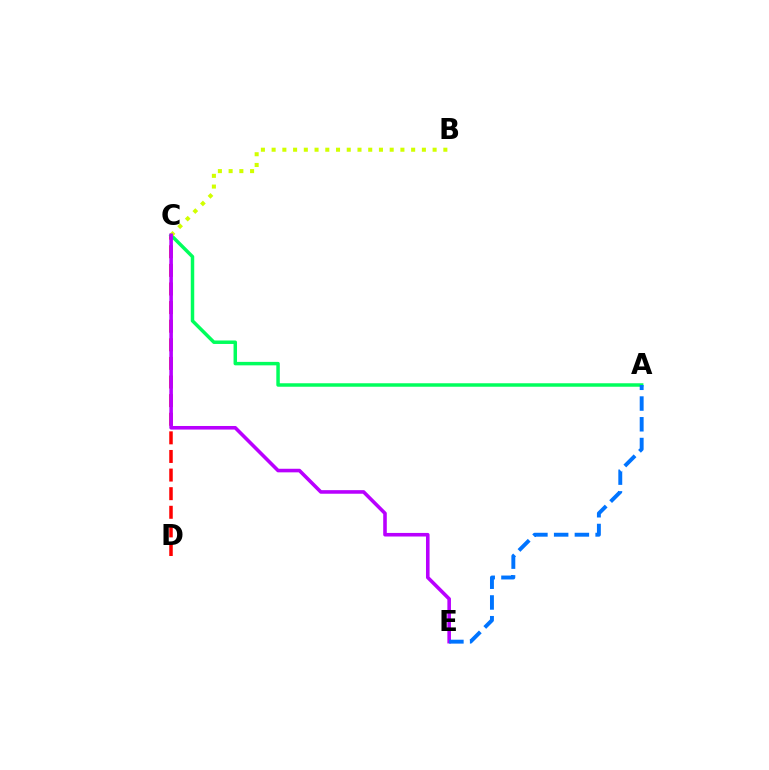{('C', 'D'): [{'color': '#ff0000', 'line_style': 'dashed', 'thickness': 2.53}], ('A', 'C'): [{'color': '#00ff5c', 'line_style': 'solid', 'thickness': 2.5}], ('B', 'C'): [{'color': '#d1ff00', 'line_style': 'dotted', 'thickness': 2.92}], ('C', 'E'): [{'color': '#b900ff', 'line_style': 'solid', 'thickness': 2.58}], ('A', 'E'): [{'color': '#0074ff', 'line_style': 'dashed', 'thickness': 2.82}]}